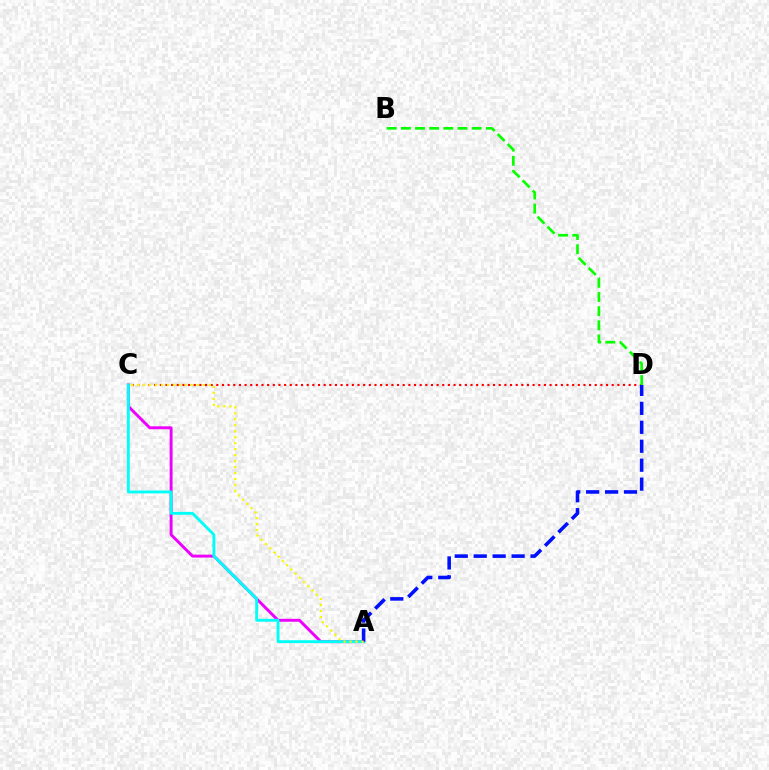{('A', 'C'): [{'color': '#ee00ff', 'line_style': 'solid', 'thickness': 2.11}, {'color': '#00fff6', 'line_style': 'solid', 'thickness': 2.08}, {'color': '#fcf500', 'line_style': 'dotted', 'thickness': 1.62}], ('C', 'D'): [{'color': '#ff0000', 'line_style': 'dotted', 'thickness': 1.53}], ('A', 'D'): [{'color': '#0010ff', 'line_style': 'dashed', 'thickness': 2.57}], ('B', 'D'): [{'color': '#08ff00', 'line_style': 'dashed', 'thickness': 1.92}]}